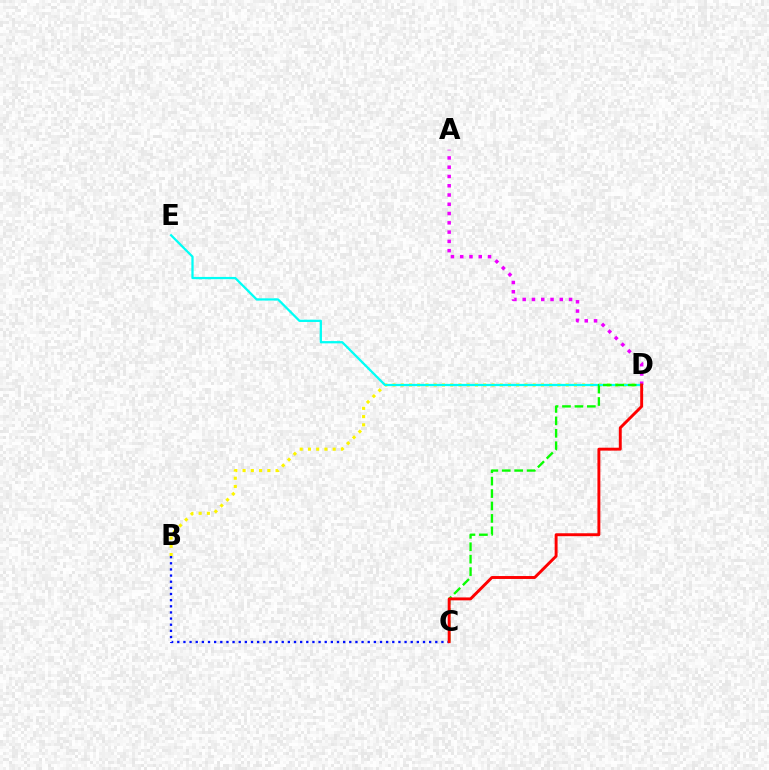{('B', 'D'): [{'color': '#fcf500', 'line_style': 'dotted', 'thickness': 2.24}], ('B', 'C'): [{'color': '#0010ff', 'line_style': 'dotted', 'thickness': 1.67}], ('A', 'D'): [{'color': '#ee00ff', 'line_style': 'dotted', 'thickness': 2.52}], ('D', 'E'): [{'color': '#00fff6', 'line_style': 'solid', 'thickness': 1.64}], ('C', 'D'): [{'color': '#08ff00', 'line_style': 'dashed', 'thickness': 1.69}, {'color': '#ff0000', 'line_style': 'solid', 'thickness': 2.1}]}